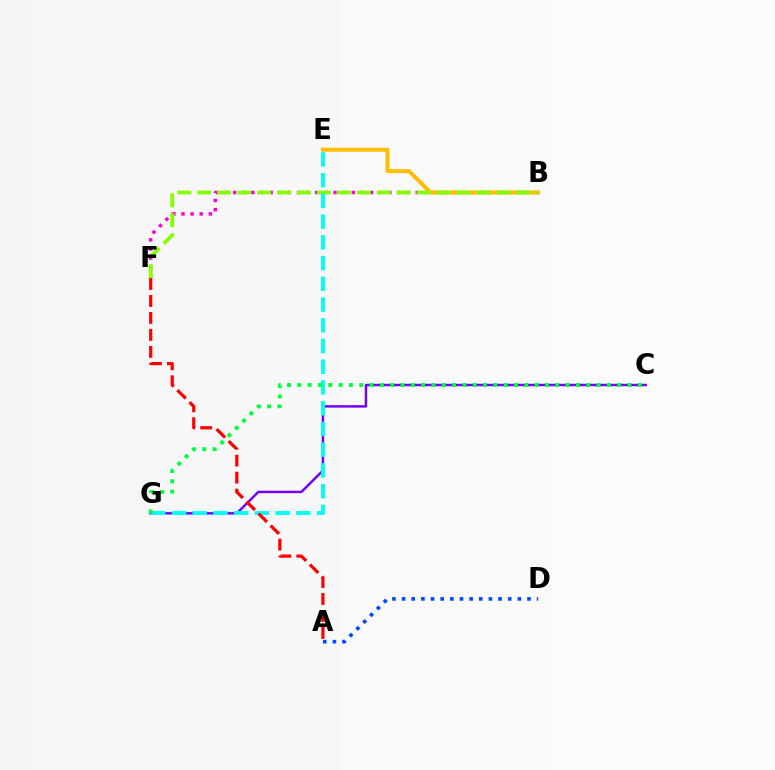{('A', 'D'): [{'color': '#004bff', 'line_style': 'dotted', 'thickness': 2.62}], ('B', 'F'): [{'color': '#ff00cf', 'line_style': 'dotted', 'thickness': 2.48}, {'color': '#84ff00', 'line_style': 'dashed', 'thickness': 2.71}], ('B', 'E'): [{'color': '#ffbd00', 'line_style': 'solid', 'thickness': 2.86}], ('C', 'G'): [{'color': '#7200ff', 'line_style': 'solid', 'thickness': 1.77}, {'color': '#00ff39', 'line_style': 'dotted', 'thickness': 2.8}], ('E', 'G'): [{'color': '#00fff6', 'line_style': 'dashed', 'thickness': 2.82}], ('A', 'F'): [{'color': '#ff0000', 'line_style': 'dashed', 'thickness': 2.31}]}